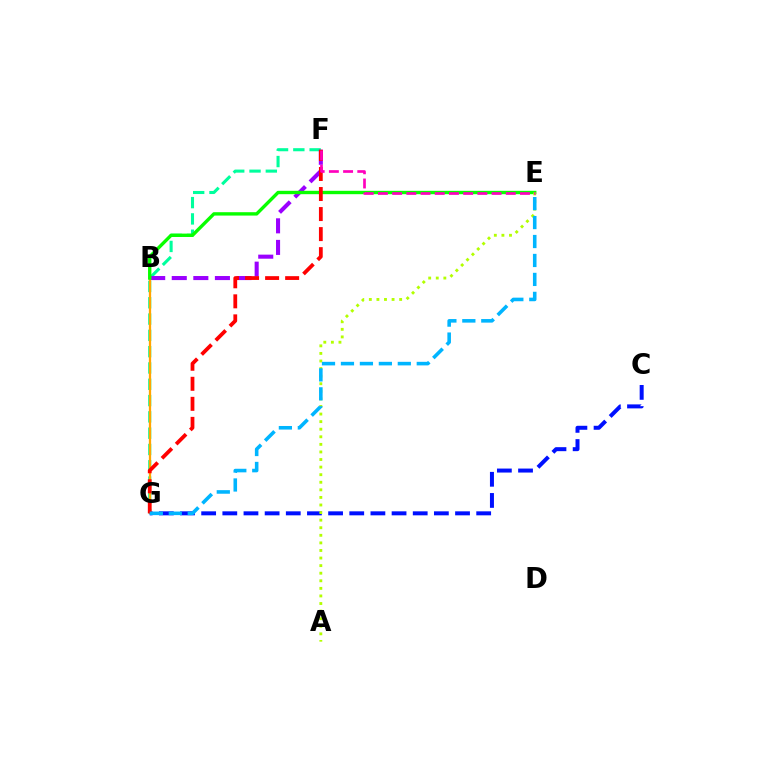{('F', 'G'): [{'color': '#00ff9d', 'line_style': 'dashed', 'thickness': 2.21}, {'color': '#ff0000', 'line_style': 'dashed', 'thickness': 2.72}], ('B', 'F'): [{'color': '#9b00ff', 'line_style': 'dashed', 'thickness': 2.93}], ('B', 'G'): [{'color': '#ffa500', 'line_style': 'solid', 'thickness': 1.64}], ('C', 'G'): [{'color': '#0010ff', 'line_style': 'dashed', 'thickness': 2.87}], ('B', 'E'): [{'color': '#08ff00', 'line_style': 'solid', 'thickness': 2.43}], ('A', 'E'): [{'color': '#b3ff00', 'line_style': 'dotted', 'thickness': 2.06}], ('E', 'G'): [{'color': '#00b5ff', 'line_style': 'dashed', 'thickness': 2.57}], ('E', 'F'): [{'color': '#ff00bd', 'line_style': 'dashed', 'thickness': 1.93}]}